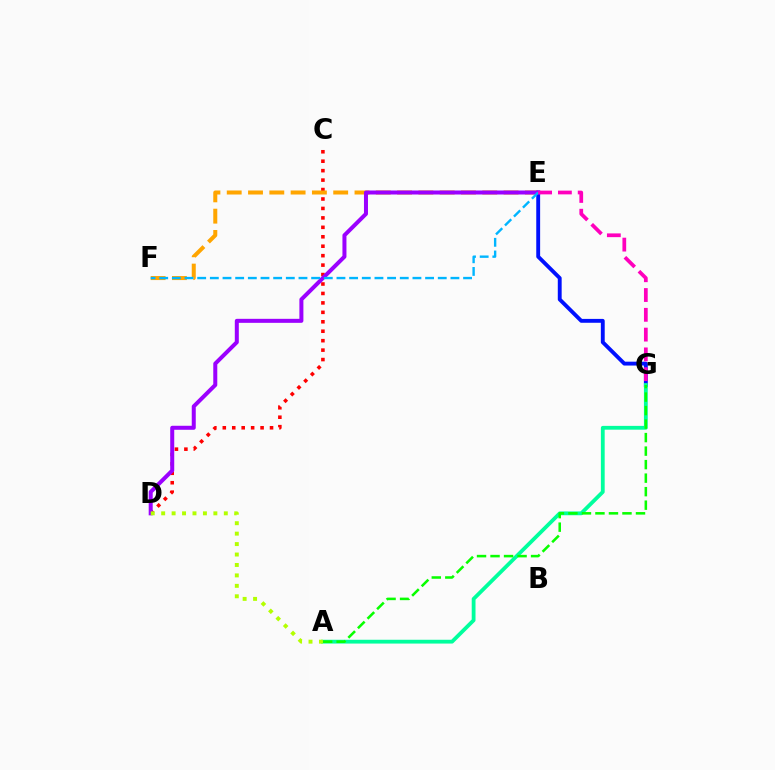{('C', 'D'): [{'color': '#ff0000', 'line_style': 'dotted', 'thickness': 2.57}], ('E', 'F'): [{'color': '#ffa500', 'line_style': 'dashed', 'thickness': 2.89}, {'color': '#00b5ff', 'line_style': 'dashed', 'thickness': 1.72}], ('E', 'G'): [{'color': '#0010ff', 'line_style': 'solid', 'thickness': 2.79}, {'color': '#ff00bd', 'line_style': 'dashed', 'thickness': 2.69}], ('A', 'G'): [{'color': '#00ff9d', 'line_style': 'solid', 'thickness': 2.74}, {'color': '#08ff00', 'line_style': 'dashed', 'thickness': 1.84}], ('D', 'E'): [{'color': '#9b00ff', 'line_style': 'solid', 'thickness': 2.89}], ('A', 'D'): [{'color': '#b3ff00', 'line_style': 'dotted', 'thickness': 2.84}]}